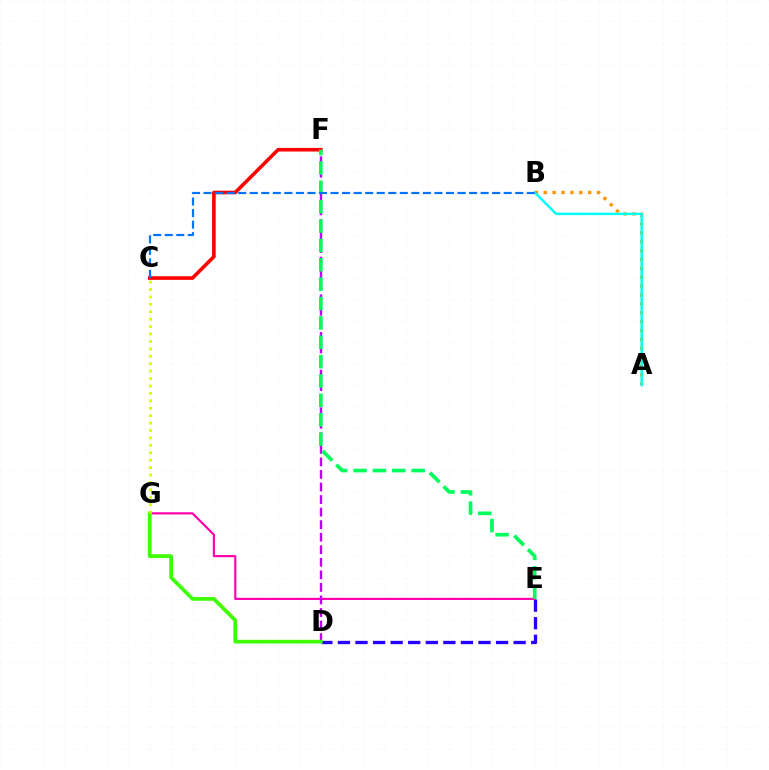{('D', 'E'): [{'color': '#2500ff', 'line_style': 'dashed', 'thickness': 2.39}], ('E', 'G'): [{'color': '#ff00ac', 'line_style': 'solid', 'thickness': 1.56}], ('A', 'B'): [{'color': '#ff9400', 'line_style': 'dotted', 'thickness': 2.41}, {'color': '#00fff6', 'line_style': 'solid', 'thickness': 1.77}], ('D', 'F'): [{'color': '#b900ff', 'line_style': 'dashed', 'thickness': 1.71}], ('C', 'F'): [{'color': '#ff0000', 'line_style': 'solid', 'thickness': 2.59}], ('D', 'G'): [{'color': '#3dff00', 'line_style': 'solid', 'thickness': 2.68}], ('E', 'F'): [{'color': '#00ff5c', 'line_style': 'dashed', 'thickness': 2.63}], ('C', 'G'): [{'color': '#d1ff00', 'line_style': 'dotted', 'thickness': 2.02}], ('B', 'C'): [{'color': '#0074ff', 'line_style': 'dashed', 'thickness': 1.57}]}